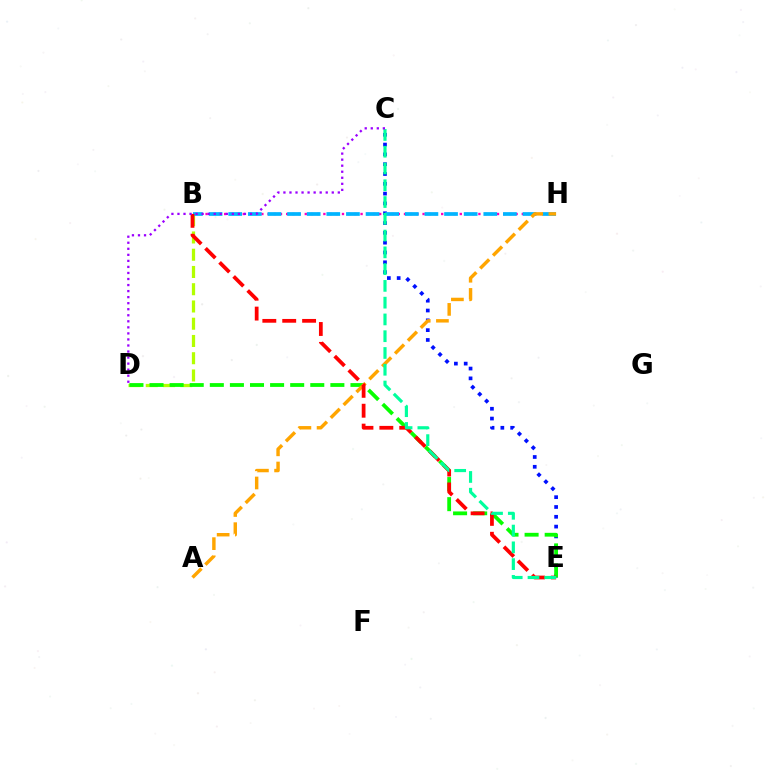{('C', 'E'): [{'color': '#0010ff', 'line_style': 'dotted', 'thickness': 2.67}, {'color': '#00ff9d', 'line_style': 'dashed', 'thickness': 2.28}], ('B', 'D'): [{'color': '#b3ff00', 'line_style': 'dashed', 'thickness': 2.34}], ('B', 'H'): [{'color': '#ff00bd', 'line_style': 'dotted', 'thickness': 1.68}, {'color': '#00b5ff', 'line_style': 'dashed', 'thickness': 2.67}], ('D', 'E'): [{'color': '#08ff00', 'line_style': 'dashed', 'thickness': 2.73}], ('A', 'H'): [{'color': '#ffa500', 'line_style': 'dashed', 'thickness': 2.47}], ('B', 'E'): [{'color': '#ff0000', 'line_style': 'dashed', 'thickness': 2.7}], ('C', 'D'): [{'color': '#9b00ff', 'line_style': 'dotted', 'thickness': 1.64}]}